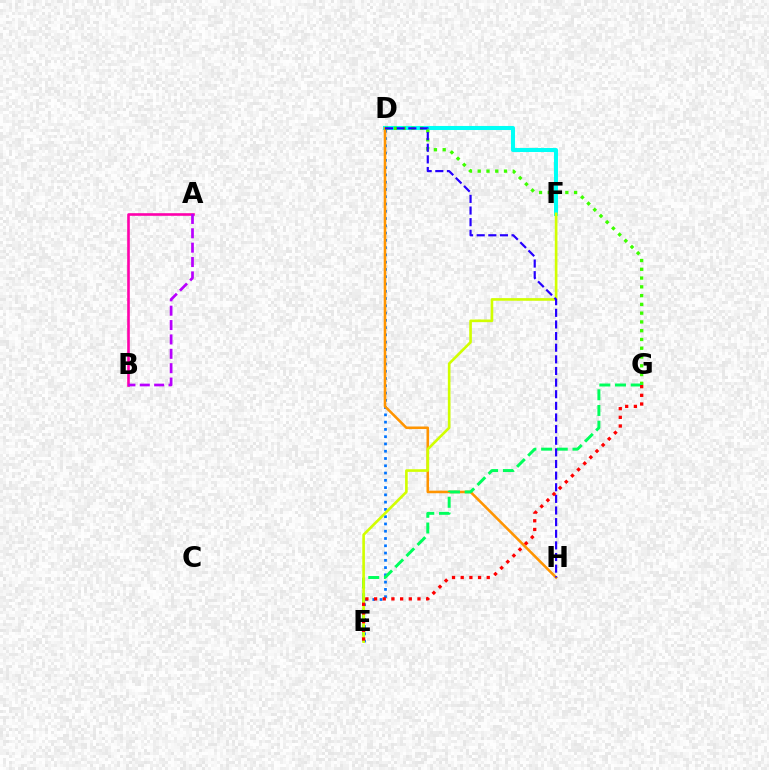{('A', 'B'): [{'color': '#ff00ac', 'line_style': 'solid', 'thickness': 1.89}, {'color': '#b900ff', 'line_style': 'dashed', 'thickness': 1.95}], ('D', 'E'): [{'color': '#0074ff', 'line_style': 'dotted', 'thickness': 1.98}], ('D', 'F'): [{'color': '#00fff6', 'line_style': 'solid', 'thickness': 2.92}], ('D', 'H'): [{'color': '#ff9400', 'line_style': 'solid', 'thickness': 1.85}, {'color': '#2500ff', 'line_style': 'dashed', 'thickness': 1.58}], ('D', 'G'): [{'color': '#3dff00', 'line_style': 'dotted', 'thickness': 2.38}], ('E', 'G'): [{'color': '#00ff5c', 'line_style': 'dashed', 'thickness': 2.13}, {'color': '#ff0000', 'line_style': 'dotted', 'thickness': 2.36}], ('E', 'F'): [{'color': '#d1ff00', 'line_style': 'solid', 'thickness': 1.9}]}